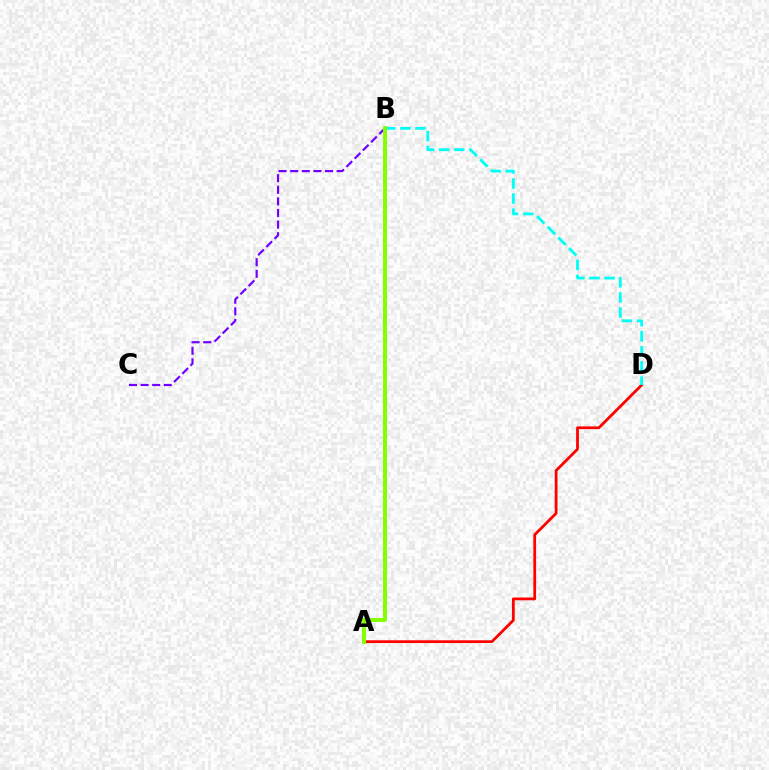{('B', 'C'): [{'color': '#7200ff', 'line_style': 'dashed', 'thickness': 1.58}], ('A', 'D'): [{'color': '#ff0000', 'line_style': 'solid', 'thickness': 1.99}], ('B', 'D'): [{'color': '#00fff6', 'line_style': 'dashed', 'thickness': 2.05}], ('A', 'B'): [{'color': '#84ff00', 'line_style': 'solid', 'thickness': 2.84}]}